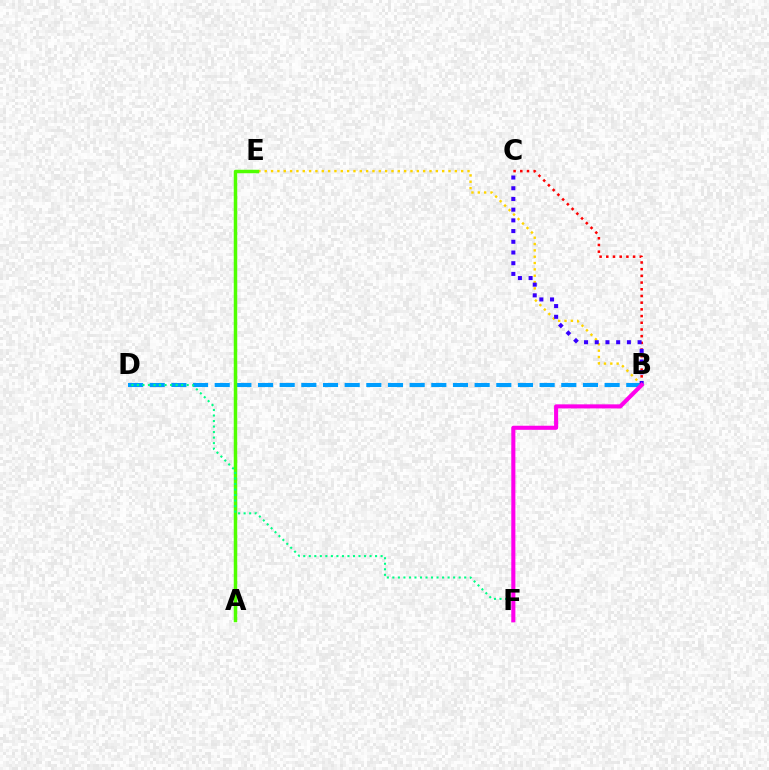{('B', 'D'): [{'color': '#009eff', 'line_style': 'dashed', 'thickness': 2.94}], ('B', 'E'): [{'color': '#ffd500', 'line_style': 'dotted', 'thickness': 1.72}], ('A', 'E'): [{'color': '#4fff00', 'line_style': 'solid', 'thickness': 2.51}], ('B', 'C'): [{'color': '#ff0000', 'line_style': 'dotted', 'thickness': 1.82}, {'color': '#3700ff', 'line_style': 'dotted', 'thickness': 2.91}], ('D', 'F'): [{'color': '#00ff86', 'line_style': 'dotted', 'thickness': 1.5}], ('B', 'F'): [{'color': '#ff00ed', 'line_style': 'solid', 'thickness': 2.93}]}